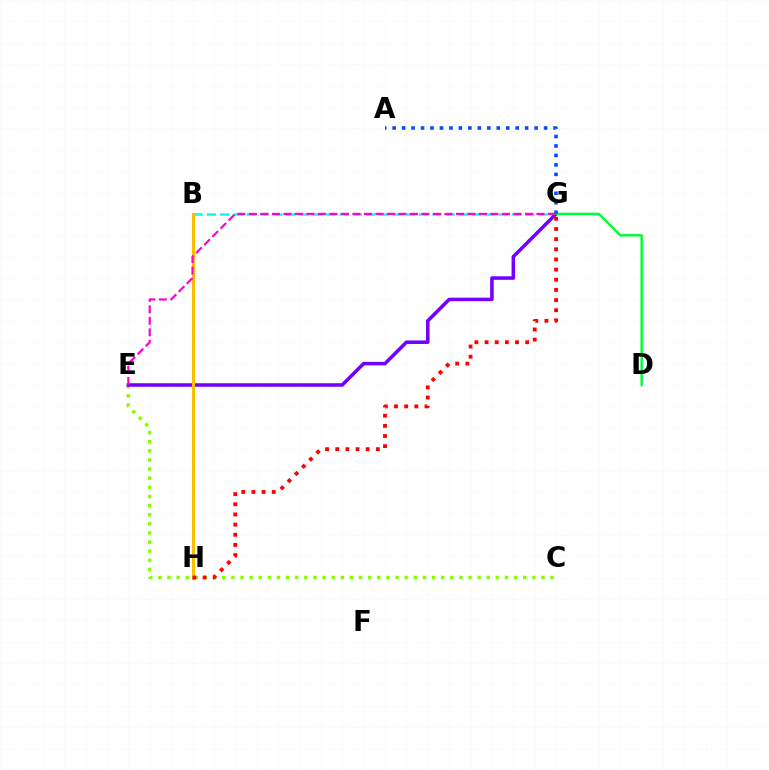{('C', 'E'): [{'color': '#84ff00', 'line_style': 'dotted', 'thickness': 2.48}], ('B', 'G'): [{'color': '#00fff6', 'line_style': 'dashed', 'thickness': 1.8}], ('E', 'G'): [{'color': '#7200ff', 'line_style': 'solid', 'thickness': 2.54}, {'color': '#ff00cf', 'line_style': 'dashed', 'thickness': 1.56}], ('B', 'H'): [{'color': '#ffbd00', 'line_style': 'solid', 'thickness': 2.2}], ('D', 'G'): [{'color': '#00ff39', 'line_style': 'solid', 'thickness': 1.76}], ('A', 'G'): [{'color': '#004bff', 'line_style': 'dotted', 'thickness': 2.57}], ('G', 'H'): [{'color': '#ff0000', 'line_style': 'dotted', 'thickness': 2.76}]}